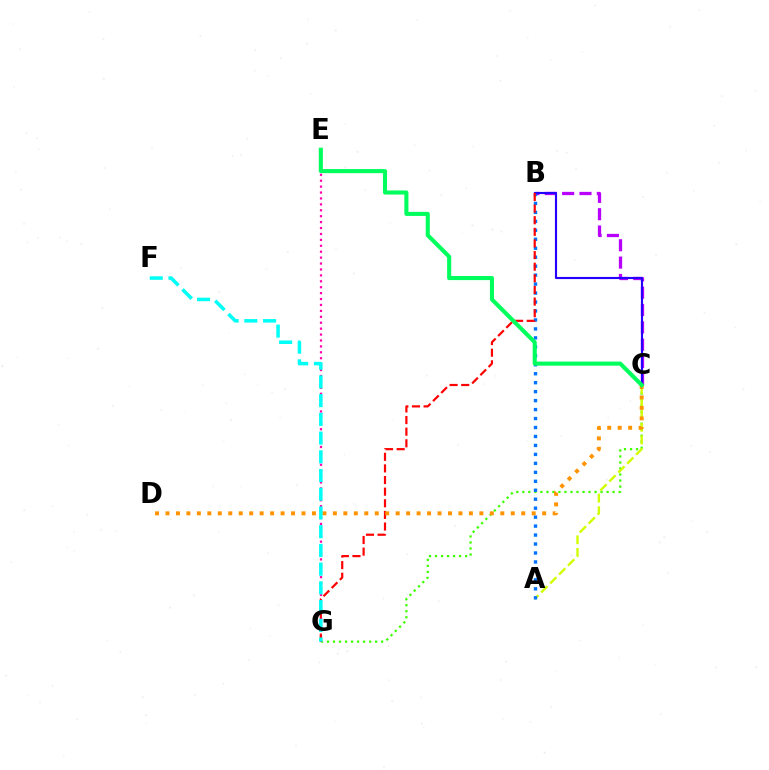{('C', 'G'): [{'color': '#3dff00', 'line_style': 'dotted', 'thickness': 1.64}], ('A', 'C'): [{'color': '#d1ff00', 'line_style': 'dashed', 'thickness': 1.72}], ('B', 'C'): [{'color': '#b900ff', 'line_style': 'dashed', 'thickness': 2.36}, {'color': '#2500ff', 'line_style': 'solid', 'thickness': 1.54}], ('E', 'G'): [{'color': '#ff00ac', 'line_style': 'dotted', 'thickness': 1.61}], ('A', 'B'): [{'color': '#0074ff', 'line_style': 'dotted', 'thickness': 2.44}], ('B', 'G'): [{'color': '#ff0000', 'line_style': 'dashed', 'thickness': 1.58}], ('C', 'D'): [{'color': '#ff9400', 'line_style': 'dotted', 'thickness': 2.84}], ('C', 'E'): [{'color': '#00ff5c', 'line_style': 'solid', 'thickness': 2.94}], ('F', 'G'): [{'color': '#00fff6', 'line_style': 'dashed', 'thickness': 2.54}]}